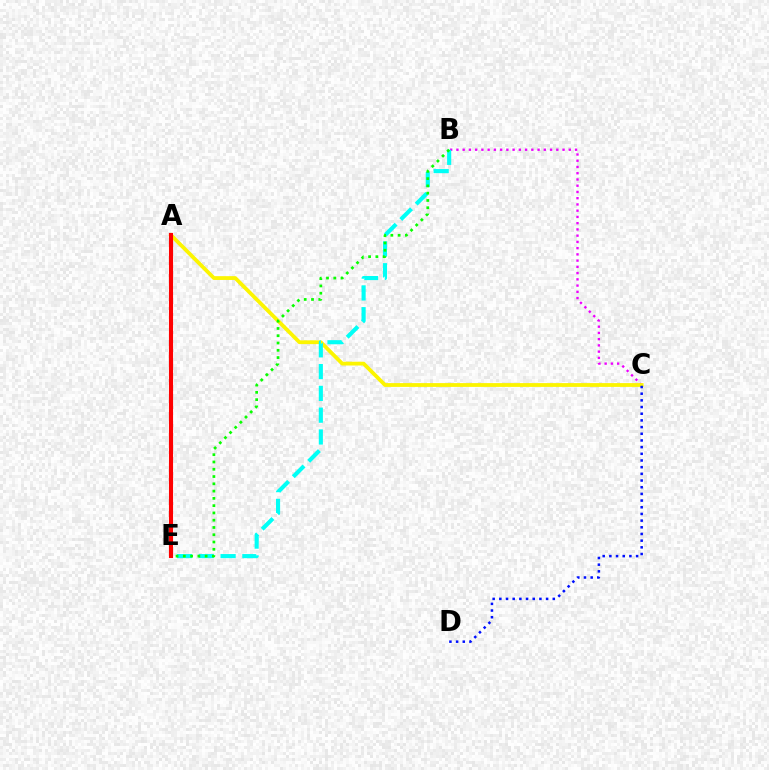{('B', 'C'): [{'color': '#ee00ff', 'line_style': 'dotted', 'thickness': 1.7}], ('A', 'C'): [{'color': '#fcf500', 'line_style': 'solid', 'thickness': 2.74}], ('B', 'E'): [{'color': '#00fff6', 'line_style': 'dashed', 'thickness': 2.96}, {'color': '#08ff00', 'line_style': 'dotted', 'thickness': 1.98}], ('A', 'E'): [{'color': '#ff0000', 'line_style': 'solid', 'thickness': 2.96}], ('C', 'D'): [{'color': '#0010ff', 'line_style': 'dotted', 'thickness': 1.81}]}